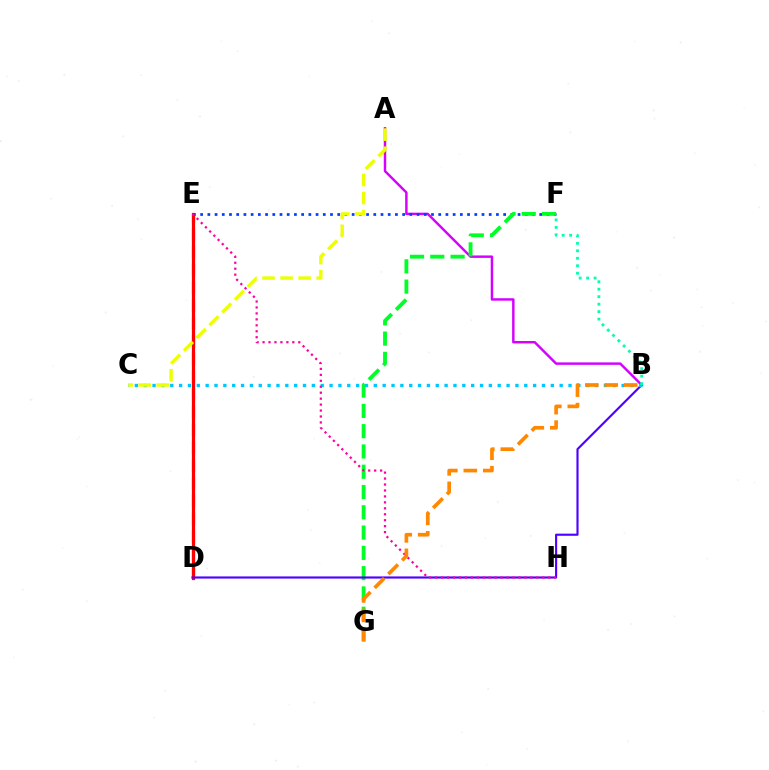{('D', 'E'): [{'color': '#66ff00', 'line_style': 'dashed', 'thickness': 2.41}, {'color': '#ff0000', 'line_style': 'solid', 'thickness': 2.3}], ('A', 'B'): [{'color': '#d600ff', 'line_style': 'solid', 'thickness': 1.76}], ('E', 'F'): [{'color': '#003fff', 'line_style': 'dotted', 'thickness': 1.96}], ('F', 'G'): [{'color': '#00ff27', 'line_style': 'dashed', 'thickness': 2.76}], ('B', 'D'): [{'color': '#4f00ff', 'line_style': 'solid', 'thickness': 1.54}], ('B', 'C'): [{'color': '#00c7ff', 'line_style': 'dotted', 'thickness': 2.4}], ('B', 'F'): [{'color': '#00ffaf', 'line_style': 'dotted', 'thickness': 2.03}], ('E', 'H'): [{'color': '#ff00a0', 'line_style': 'dotted', 'thickness': 1.62}], ('A', 'C'): [{'color': '#eeff00', 'line_style': 'dashed', 'thickness': 2.45}], ('B', 'G'): [{'color': '#ff8800', 'line_style': 'dashed', 'thickness': 2.64}]}